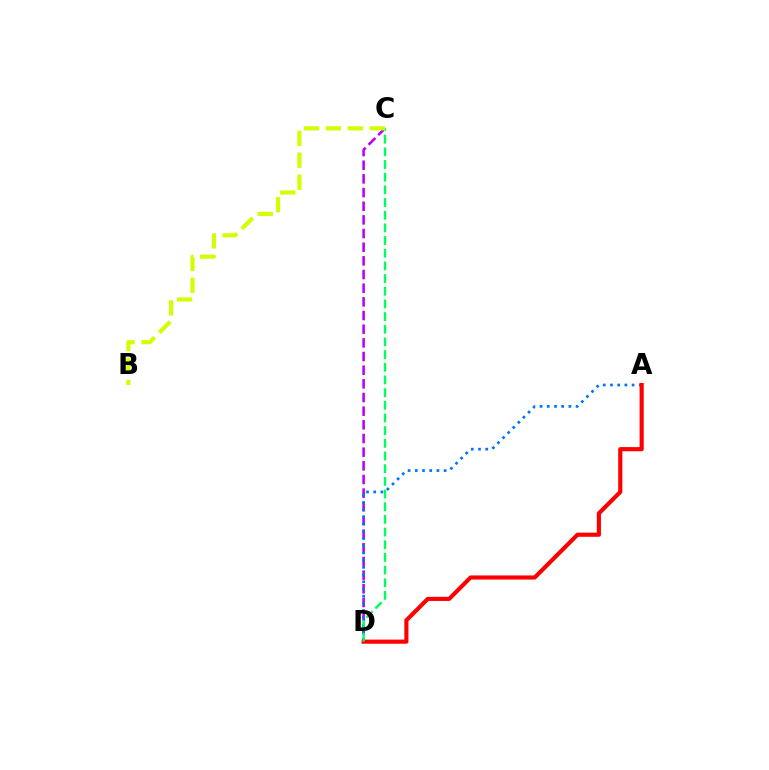{('C', 'D'): [{'color': '#b900ff', 'line_style': 'dashed', 'thickness': 1.86}, {'color': '#00ff5c', 'line_style': 'dashed', 'thickness': 1.72}], ('A', 'D'): [{'color': '#0074ff', 'line_style': 'dotted', 'thickness': 1.96}, {'color': '#ff0000', 'line_style': 'solid', 'thickness': 2.97}], ('B', 'C'): [{'color': '#d1ff00', 'line_style': 'dashed', 'thickness': 2.98}]}